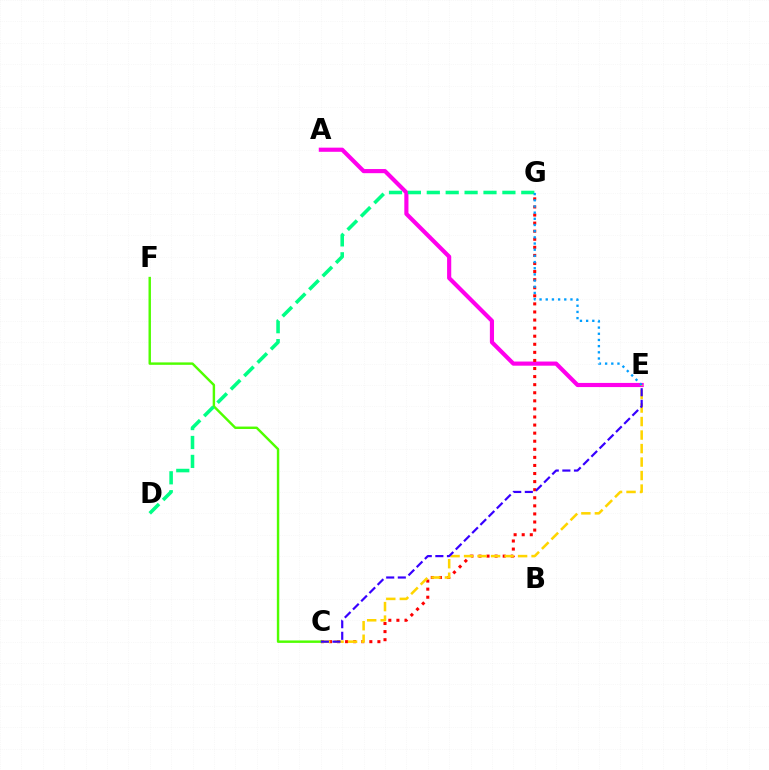{('A', 'E'): [{'color': '#ff00ed', 'line_style': 'solid', 'thickness': 2.99}], ('C', 'G'): [{'color': '#ff0000', 'line_style': 'dotted', 'thickness': 2.19}], ('C', 'E'): [{'color': '#ffd500', 'line_style': 'dashed', 'thickness': 1.83}, {'color': '#3700ff', 'line_style': 'dashed', 'thickness': 1.58}], ('C', 'F'): [{'color': '#4fff00', 'line_style': 'solid', 'thickness': 1.75}], ('D', 'G'): [{'color': '#00ff86', 'line_style': 'dashed', 'thickness': 2.57}], ('E', 'G'): [{'color': '#009eff', 'line_style': 'dotted', 'thickness': 1.68}]}